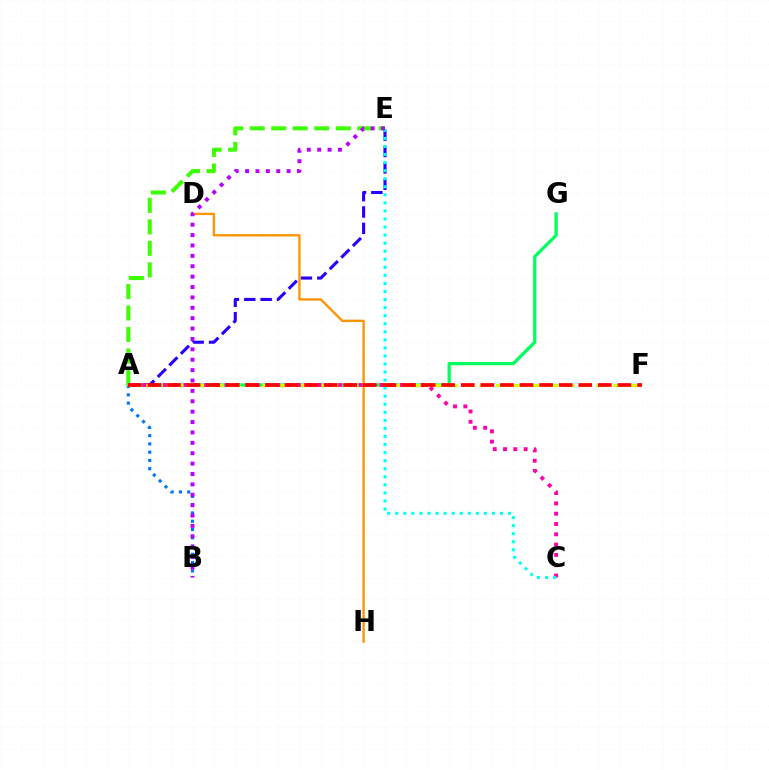{('A', 'B'): [{'color': '#0074ff', 'line_style': 'dotted', 'thickness': 2.25}], ('A', 'G'): [{'color': '#00ff5c', 'line_style': 'solid', 'thickness': 2.33}], ('A', 'E'): [{'color': '#3dff00', 'line_style': 'dashed', 'thickness': 2.92}, {'color': '#2500ff', 'line_style': 'dashed', 'thickness': 2.22}], ('D', 'H'): [{'color': '#ff9400', 'line_style': 'solid', 'thickness': 1.69}], ('A', 'F'): [{'color': '#d1ff00', 'line_style': 'dashed', 'thickness': 2.27}, {'color': '#ff0000', 'line_style': 'dashed', 'thickness': 2.66}], ('A', 'C'): [{'color': '#ff00ac', 'line_style': 'dotted', 'thickness': 2.8}], ('C', 'E'): [{'color': '#00fff6', 'line_style': 'dotted', 'thickness': 2.19}], ('B', 'E'): [{'color': '#b900ff', 'line_style': 'dotted', 'thickness': 2.82}]}